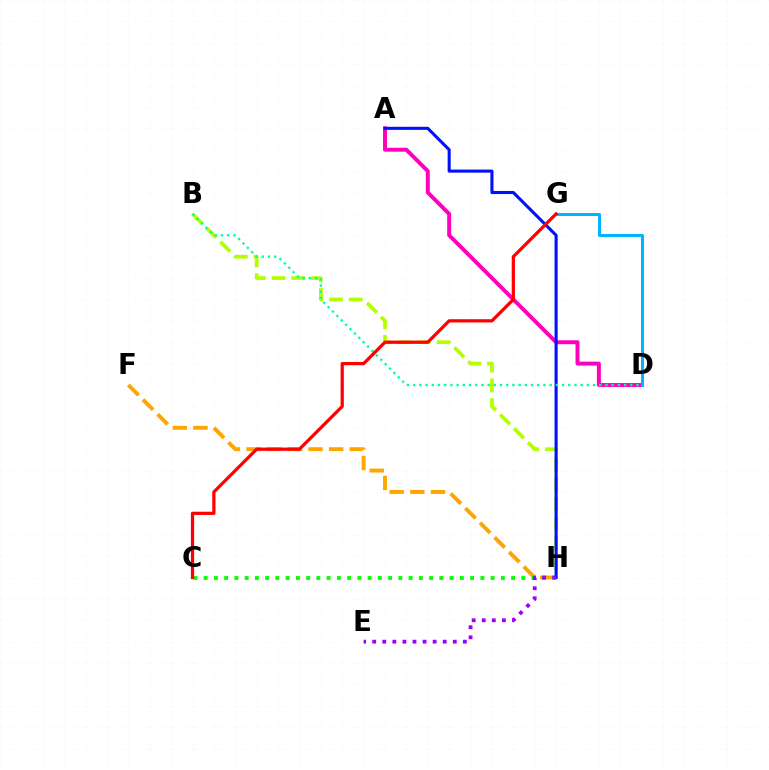{('A', 'D'): [{'color': '#ff00bd', 'line_style': 'solid', 'thickness': 2.84}], ('D', 'G'): [{'color': '#00b5ff', 'line_style': 'solid', 'thickness': 2.17}], ('B', 'H'): [{'color': '#b3ff00', 'line_style': 'dashed', 'thickness': 2.68}], ('F', 'H'): [{'color': '#ffa500', 'line_style': 'dashed', 'thickness': 2.81}], ('C', 'H'): [{'color': '#08ff00', 'line_style': 'dotted', 'thickness': 2.78}], ('A', 'H'): [{'color': '#0010ff', 'line_style': 'solid', 'thickness': 2.21}], ('B', 'D'): [{'color': '#00ff9d', 'line_style': 'dotted', 'thickness': 1.69}], ('E', 'H'): [{'color': '#9b00ff', 'line_style': 'dotted', 'thickness': 2.74}], ('C', 'G'): [{'color': '#ff0000', 'line_style': 'solid', 'thickness': 2.33}]}